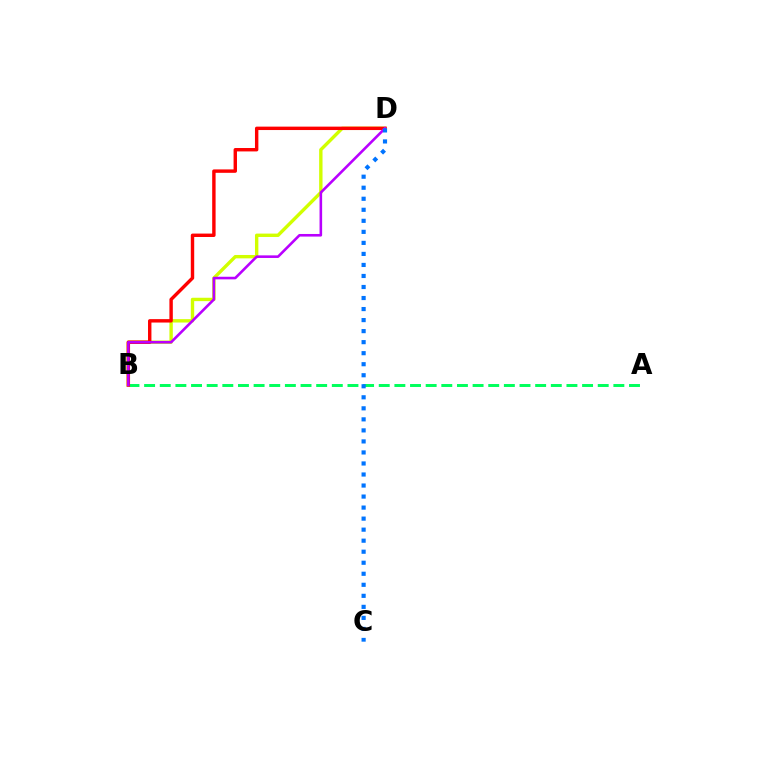{('A', 'B'): [{'color': '#00ff5c', 'line_style': 'dashed', 'thickness': 2.12}], ('B', 'D'): [{'color': '#d1ff00', 'line_style': 'solid', 'thickness': 2.43}, {'color': '#ff0000', 'line_style': 'solid', 'thickness': 2.46}, {'color': '#b900ff', 'line_style': 'solid', 'thickness': 1.87}], ('C', 'D'): [{'color': '#0074ff', 'line_style': 'dotted', 'thickness': 3.0}]}